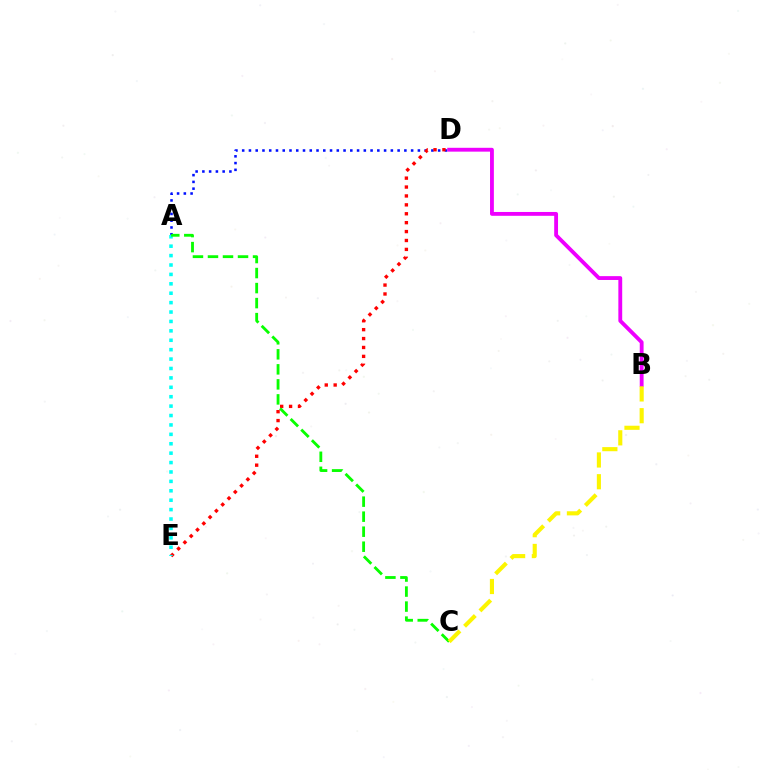{('B', 'D'): [{'color': '#ee00ff', 'line_style': 'solid', 'thickness': 2.77}], ('A', 'D'): [{'color': '#0010ff', 'line_style': 'dotted', 'thickness': 1.84}], ('D', 'E'): [{'color': '#ff0000', 'line_style': 'dotted', 'thickness': 2.42}], ('A', 'E'): [{'color': '#00fff6', 'line_style': 'dotted', 'thickness': 2.56}], ('A', 'C'): [{'color': '#08ff00', 'line_style': 'dashed', 'thickness': 2.04}], ('B', 'C'): [{'color': '#fcf500', 'line_style': 'dashed', 'thickness': 2.96}]}